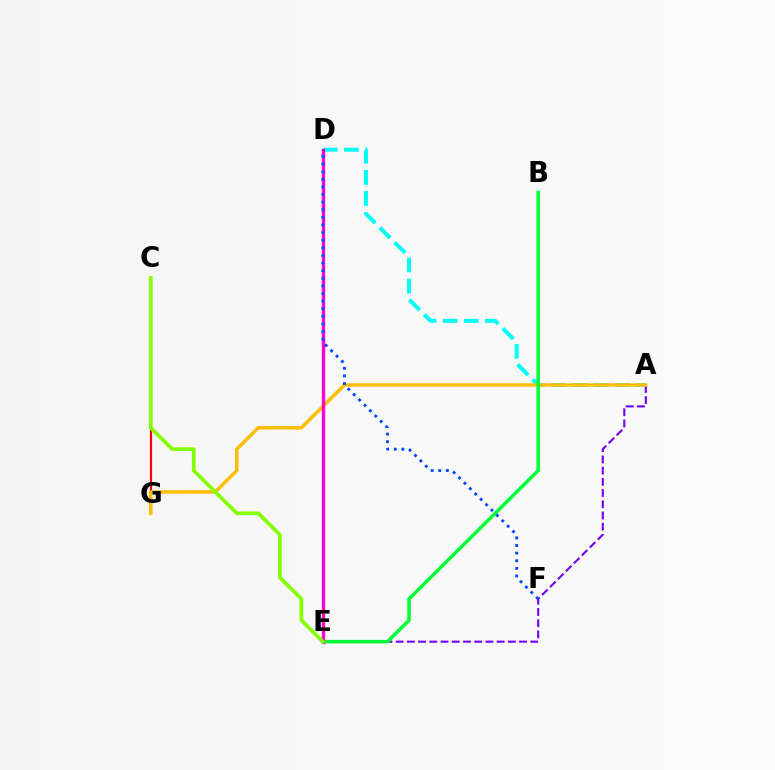{('A', 'E'): [{'color': '#7200ff', 'line_style': 'dashed', 'thickness': 1.52}], ('C', 'G'): [{'color': '#ff0000', 'line_style': 'solid', 'thickness': 1.57}], ('A', 'D'): [{'color': '#00fff6', 'line_style': 'dashed', 'thickness': 2.87}], ('A', 'G'): [{'color': '#ffbd00', 'line_style': 'solid', 'thickness': 2.47}], ('B', 'E'): [{'color': '#00ff39', 'line_style': 'solid', 'thickness': 2.54}], ('D', 'E'): [{'color': '#ff00cf', 'line_style': 'solid', 'thickness': 2.4}], ('D', 'F'): [{'color': '#004bff', 'line_style': 'dotted', 'thickness': 2.07}], ('C', 'E'): [{'color': '#84ff00', 'line_style': 'solid', 'thickness': 2.68}]}